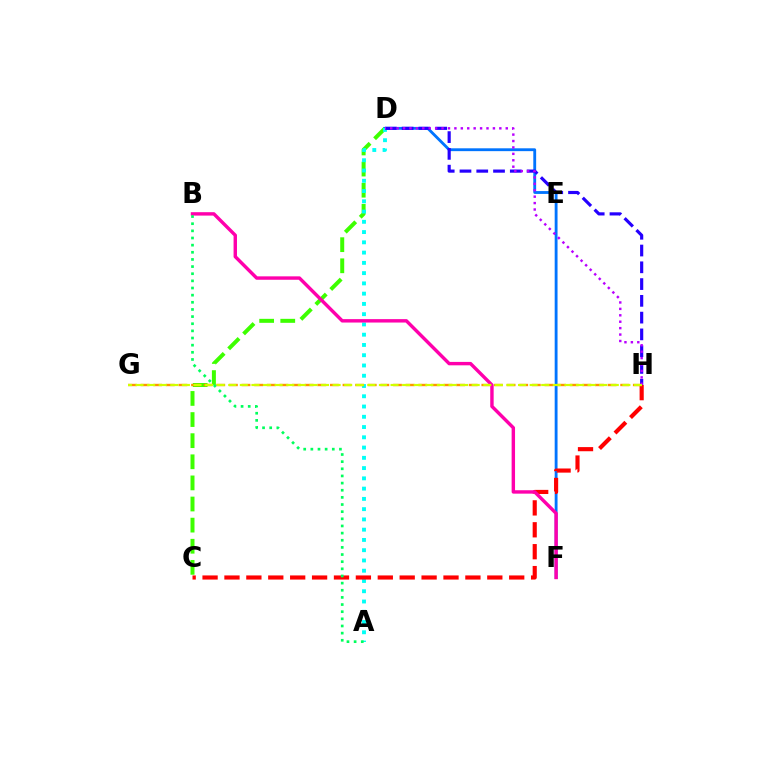{('C', 'D'): [{'color': '#3dff00', 'line_style': 'dashed', 'thickness': 2.87}], ('D', 'F'): [{'color': '#0074ff', 'line_style': 'solid', 'thickness': 2.05}], ('A', 'D'): [{'color': '#00fff6', 'line_style': 'dotted', 'thickness': 2.79}], ('C', 'H'): [{'color': '#ff0000', 'line_style': 'dashed', 'thickness': 2.98}], ('G', 'H'): [{'color': '#ff9400', 'line_style': 'dashed', 'thickness': 1.71}, {'color': '#d1ff00', 'line_style': 'dashed', 'thickness': 1.57}], ('D', 'H'): [{'color': '#2500ff', 'line_style': 'dashed', 'thickness': 2.28}, {'color': '#b900ff', 'line_style': 'dotted', 'thickness': 1.74}], ('B', 'F'): [{'color': '#ff00ac', 'line_style': 'solid', 'thickness': 2.46}], ('A', 'B'): [{'color': '#00ff5c', 'line_style': 'dotted', 'thickness': 1.94}]}